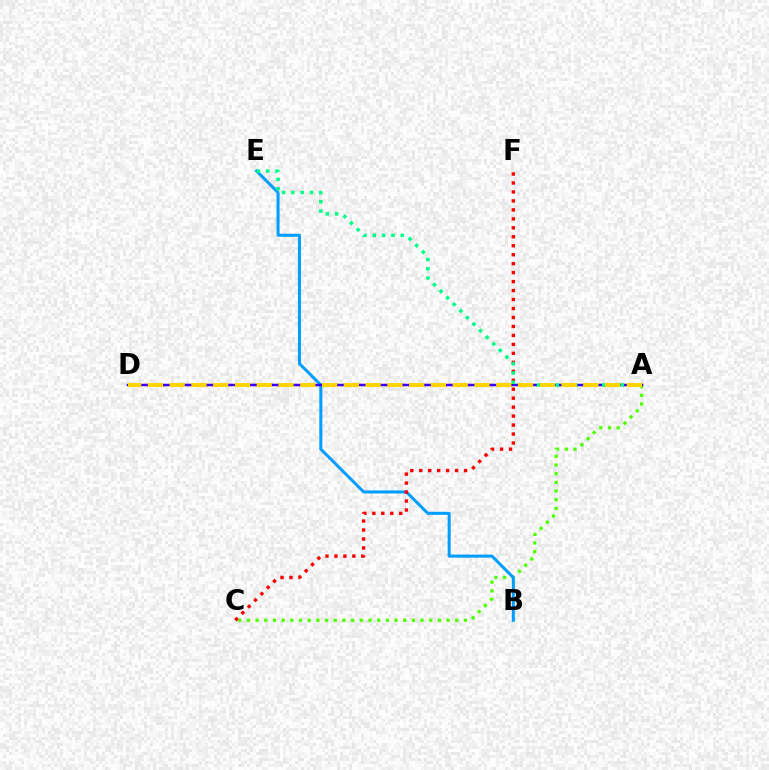{('A', 'C'): [{'color': '#4fff00', 'line_style': 'dotted', 'thickness': 2.36}], ('A', 'D'): [{'color': '#ff00ed', 'line_style': 'dotted', 'thickness': 1.62}, {'color': '#3700ff', 'line_style': 'solid', 'thickness': 1.78}, {'color': '#ffd500', 'line_style': 'dashed', 'thickness': 2.96}], ('B', 'E'): [{'color': '#009eff', 'line_style': 'solid', 'thickness': 2.18}], ('C', 'F'): [{'color': '#ff0000', 'line_style': 'dotted', 'thickness': 2.44}], ('A', 'E'): [{'color': '#00ff86', 'line_style': 'dotted', 'thickness': 2.53}]}